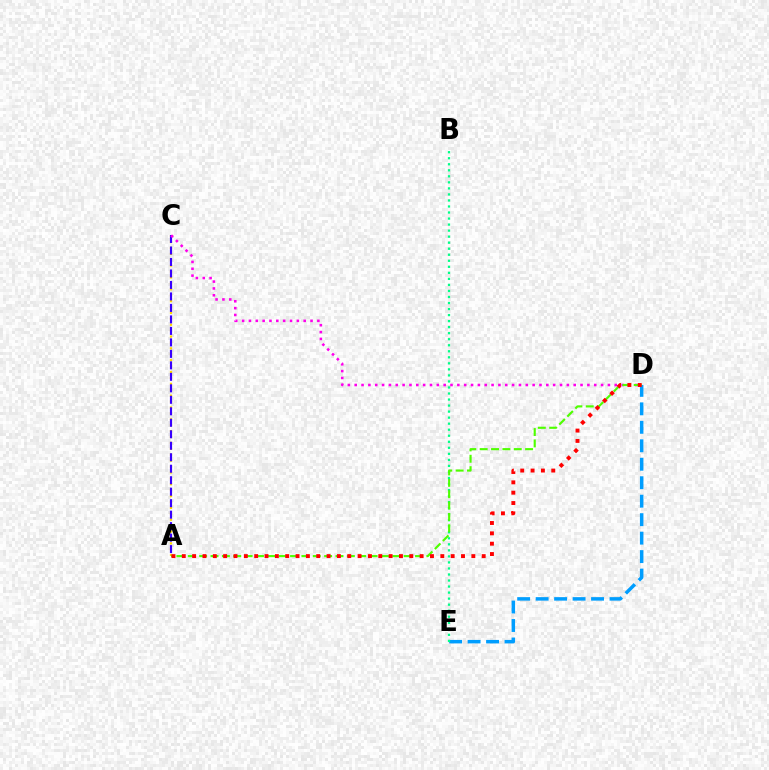{('D', 'E'): [{'color': '#009eff', 'line_style': 'dashed', 'thickness': 2.51}], ('B', 'E'): [{'color': '#00ff86', 'line_style': 'dotted', 'thickness': 1.64}], ('A', 'C'): [{'color': '#ffd500', 'line_style': 'dotted', 'thickness': 1.61}, {'color': '#3700ff', 'line_style': 'dashed', 'thickness': 1.56}], ('C', 'D'): [{'color': '#ff00ed', 'line_style': 'dotted', 'thickness': 1.86}], ('A', 'D'): [{'color': '#4fff00', 'line_style': 'dashed', 'thickness': 1.54}, {'color': '#ff0000', 'line_style': 'dotted', 'thickness': 2.81}]}